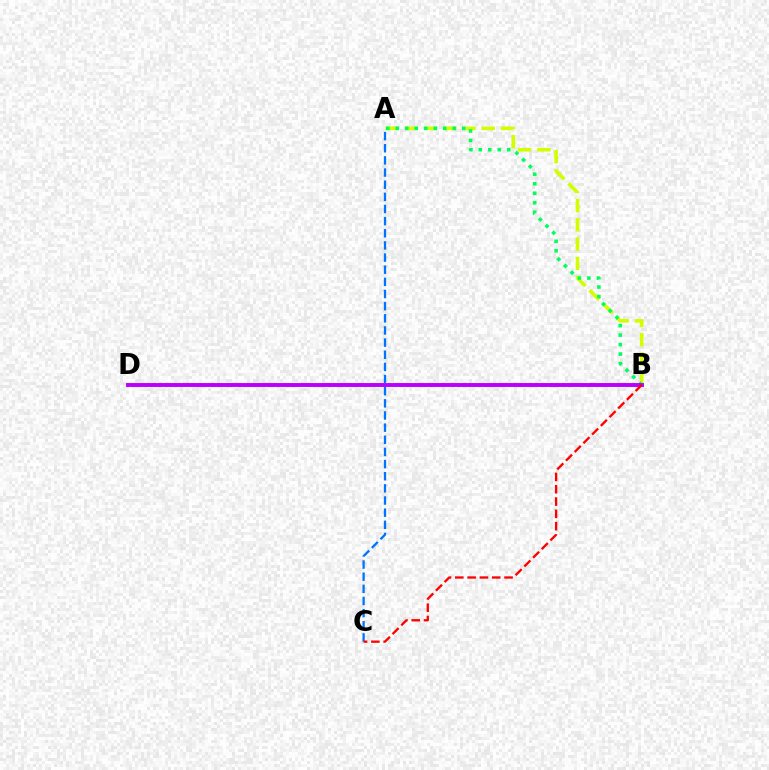{('A', 'B'): [{'color': '#d1ff00', 'line_style': 'dashed', 'thickness': 2.62}, {'color': '#00ff5c', 'line_style': 'dotted', 'thickness': 2.58}], ('B', 'D'): [{'color': '#b900ff', 'line_style': 'solid', 'thickness': 2.81}], ('A', 'C'): [{'color': '#0074ff', 'line_style': 'dashed', 'thickness': 1.65}], ('B', 'C'): [{'color': '#ff0000', 'line_style': 'dashed', 'thickness': 1.67}]}